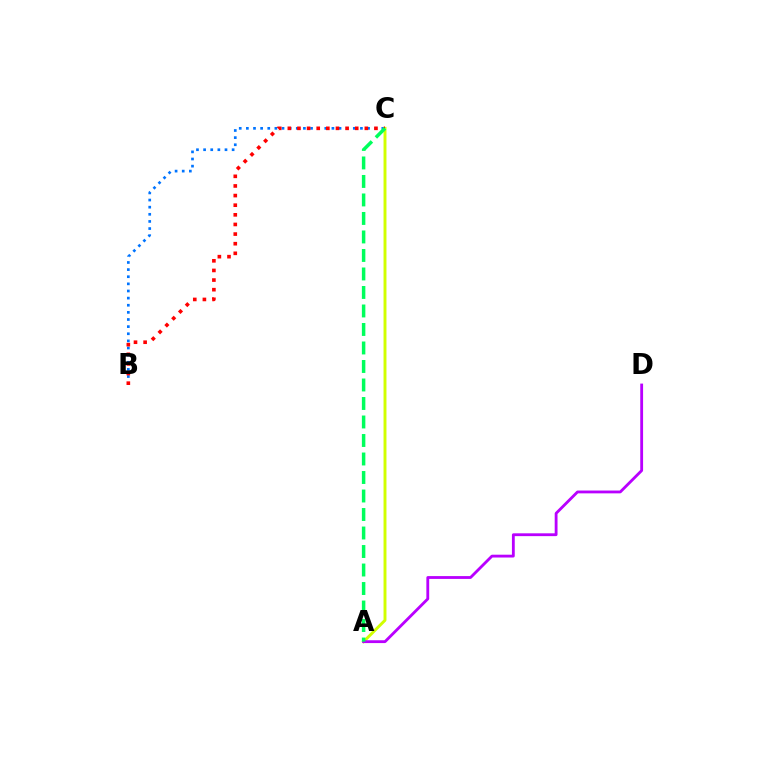{('B', 'C'): [{'color': '#0074ff', 'line_style': 'dotted', 'thickness': 1.94}, {'color': '#ff0000', 'line_style': 'dotted', 'thickness': 2.62}], ('A', 'C'): [{'color': '#d1ff00', 'line_style': 'solid', 'thickness': 2.11}, {'color': '#00ff5c', 'line_style': 'dashed', 'thickness': 2.51}], ('A', 'D'): [{'color': '#b900ff', 'line_style': 'solid', 'thickness': 2.03}]}